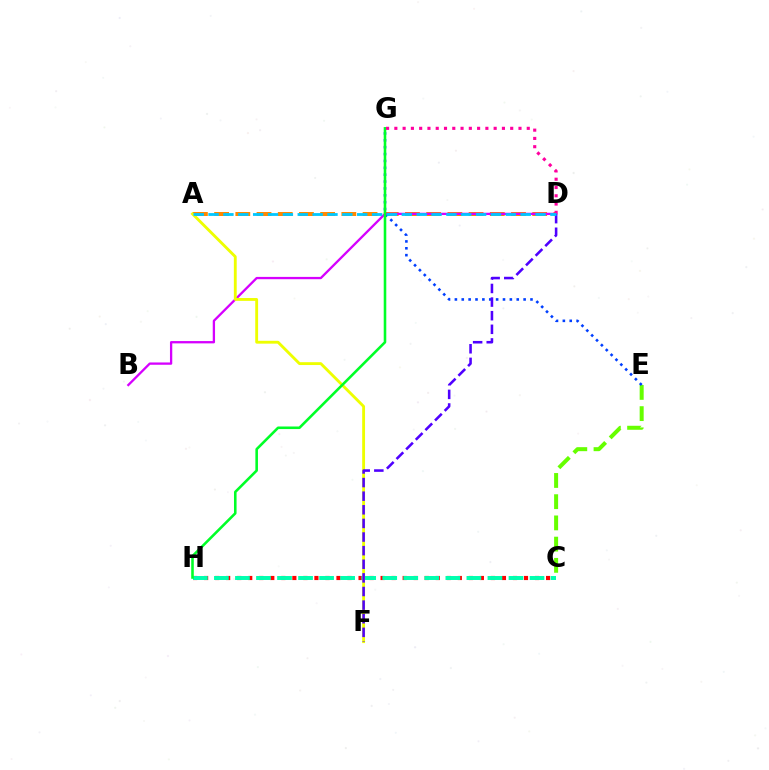{('C', 'H'): [{'color': '#ff0000', 'line_style': 'dotted', 'thickness': 3.0}, {'color': '#00ffaf', 'line_style': 'dashed', 'thickness': 2.86}], ('C', 'E'): [{'color': '#66ff00', 'line_style': 'dashed', 'thickness': 2.88}], ('A', 'D'): [{'color': '#ff8800', 'line_style': 'dashed', 'thickness': 2.88}, {'color': '#00c7ff', 'line_style': 'dashed', 'thickness': 2.02}], ('E', 'G'): [{'color': '#003fff', 'line_style': 'dotted', 'thickness': 1.87}], ('B', 'D'): [{'color': '#d600ff', 'line_style': 'solid', 'thickness': 1.66}], ('A', 'F'): [{'color': '#eeff00', 'line_style': 'solid', 'thickness': 2.05}], ('G', 'H'): [{'color': '#00ff27', 'line_style': 'solid', 'thickness': 1.86}], ('D', 'G'): [{'color': '#ff00a0', 'line_style': 'dotted', 'thickness': 2.25}], ('D', 'F'): [{'color': '#4f00ff', 'line_style': 'dashed', 'thickness': 1.85}]}